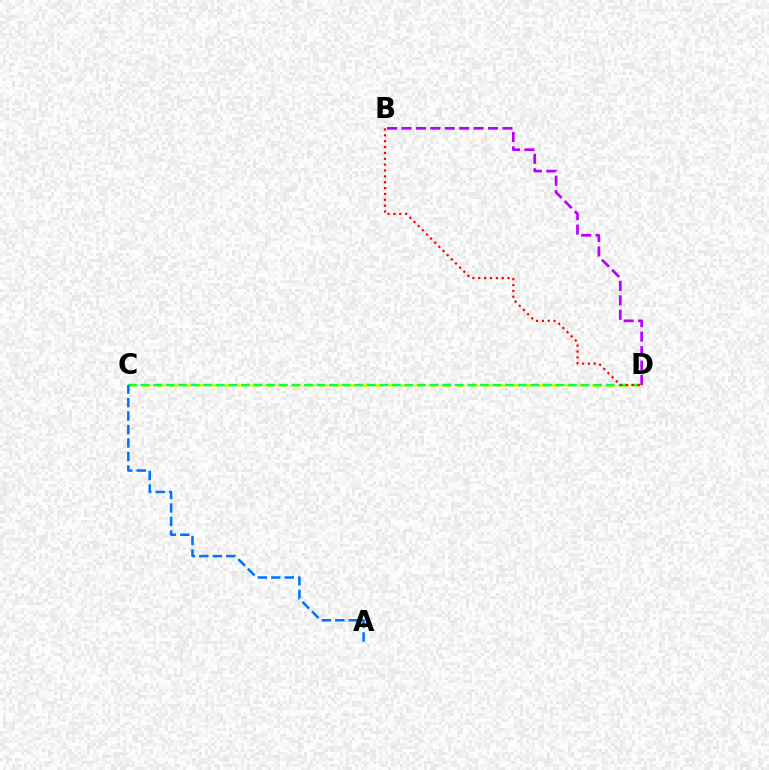{('C', 'D'): [{'color': '#d1ff00', 'line_style': 'dashed', 'thickness': 1.86}, {'color': '#00ff5c', 'line_style': 'dashed', 'thickness': 1.71}], ('B', 'D'): [{'color': '#ff0000', 'line_style': 'dotted', 'thickness': 1.59}, {'color': '#b900ff', 'line_style': 'dashed', 'thickness': 1.96}], ('A', 'C'): [{'color': '#0074ff', 'line_style': 'dashed', 'thickness': 1.83}]}